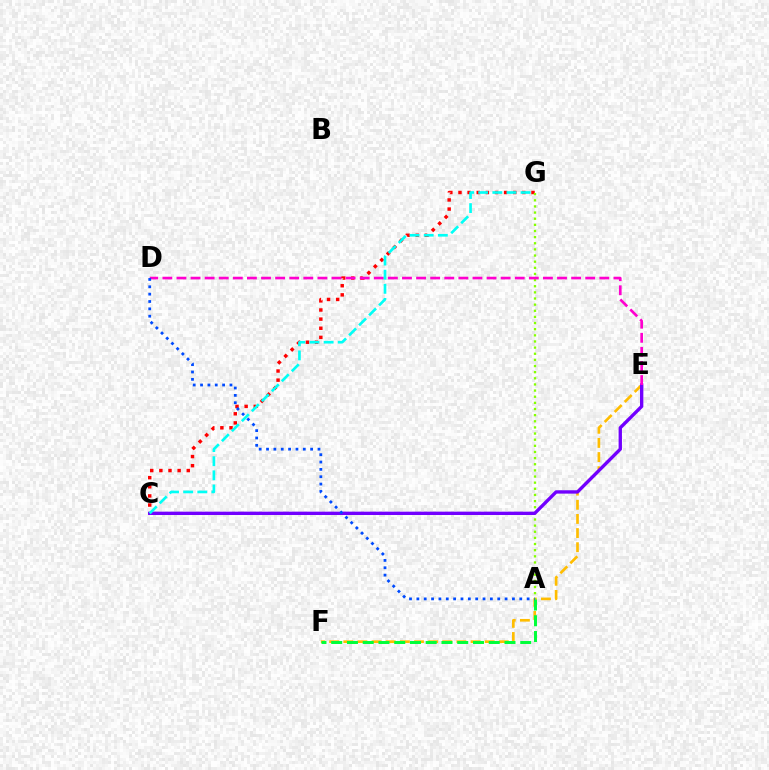{('E', 'F'): [{'color': '#ffbd00', 'line_style': 'dashed', 'thickness': 1.92}], ('C', 'G'): [{'color': '#ff0000', 'line_style': 'dotted', 'thickness': 2.48}, {'color': '#00fff6', 'line_style': 'dashed', 'thickness': 1.92}], ('A', 'G'): [{'color': '#84ff00', 'line_style': 'dotted', 'thickness': 1.67}], ('C', 'E'): [{'color': '#7200ff', 'line_style': 'solid', 'thickness': 2.41}], ('D', 'E'): [{'color': '#ff00cf', 'line_style': 'dashed', 'thickness': 1.91}], ('A', 'F'): [{'color': '#00ff39', 'line_style': 'dashed', 'thickness': 2.14}], ('A', 'D'): [{'color': '#004bff', 'line_style': 'dotted', 'thickness': 2.0}]}